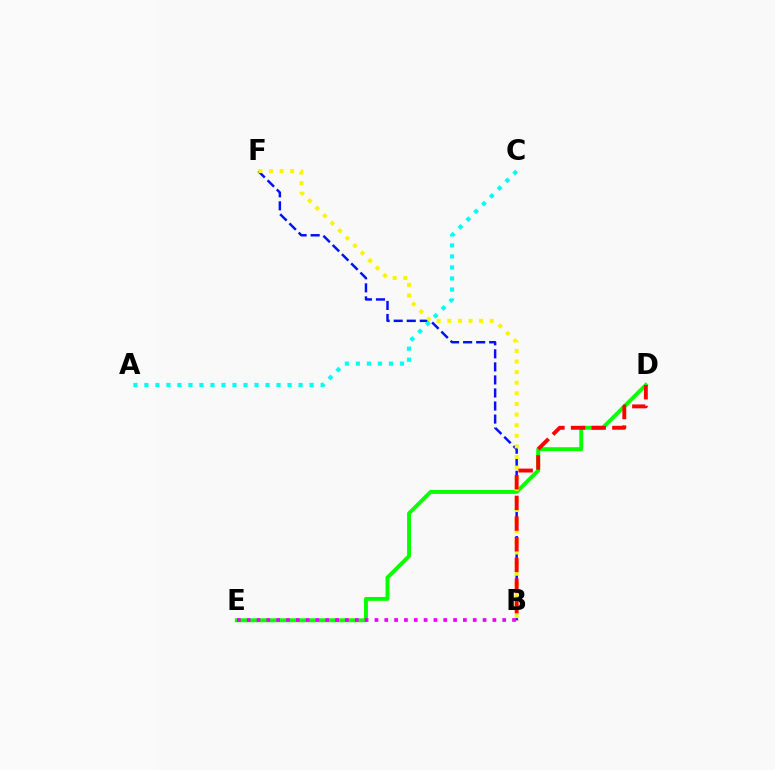{('B', 'F'): [{'color': '#0010ff', 'line_style': 'dashed', 'thickness': 1.77}, {'color': '#fcf500', 'line_style': 'dotted', 'thickness': 2.88}], ('D', 'E'): [{'color': '#08ff00', 'line_style': 'solid', 'thickness': 2.81}], ('B', 'D'): [{'color': '#ff0000', 'line_style': 'dashed', 'thickness': 2.81}], ('A', 'C'): [{'color': '#00fff6', 'line_style': 'dotted', 'thickness': 2.99}], ('B', 'E'): [{'color': '#ee00ff', 'line_style': 'dotted', 'thickness': 2.67}]}